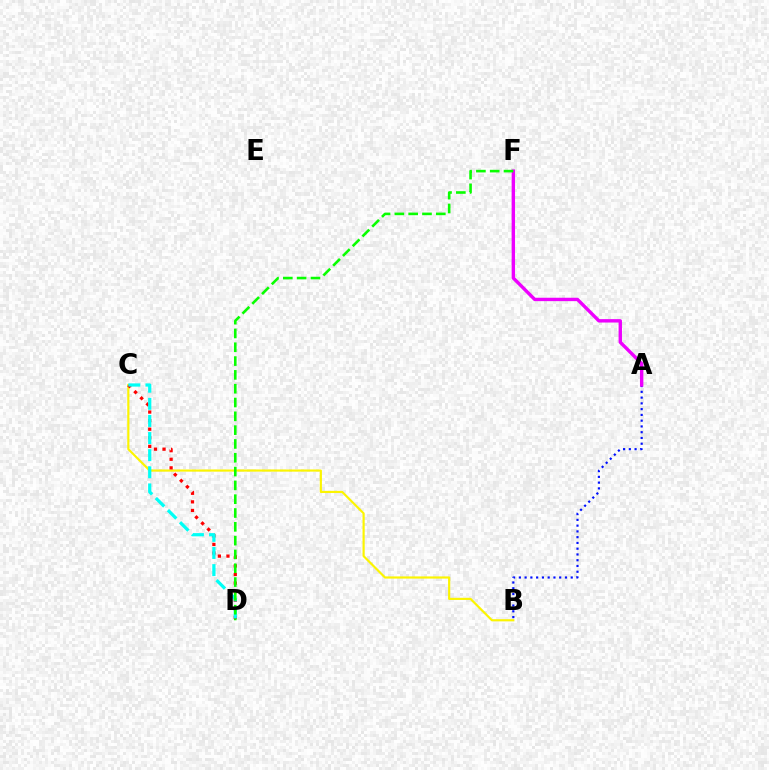{('B', 'C'): [{'color': '#fcf500', 'line_style': 'solid', 'thickness': 1.56}], ('C', 'D'): [{'color': '#ff0000', 'line_style': 'dotted', 'thickness': 2.33}, {'color': '#00fff6', 'line_style': 'dashed', 'thickness': 2.33}], ('A', 'B'): [{'color': '#0010ff', 'line_style': 'dotted', 'thickness': 1.57}], ('A', 'F'): [{'color': '#ee00ff', 'line_style': 'solid', 'thickness': 2.44}], ('D', 'F'): [{'color': '#08ff00', 'line_style': 'dashed', 'thickness': 1.88}]}